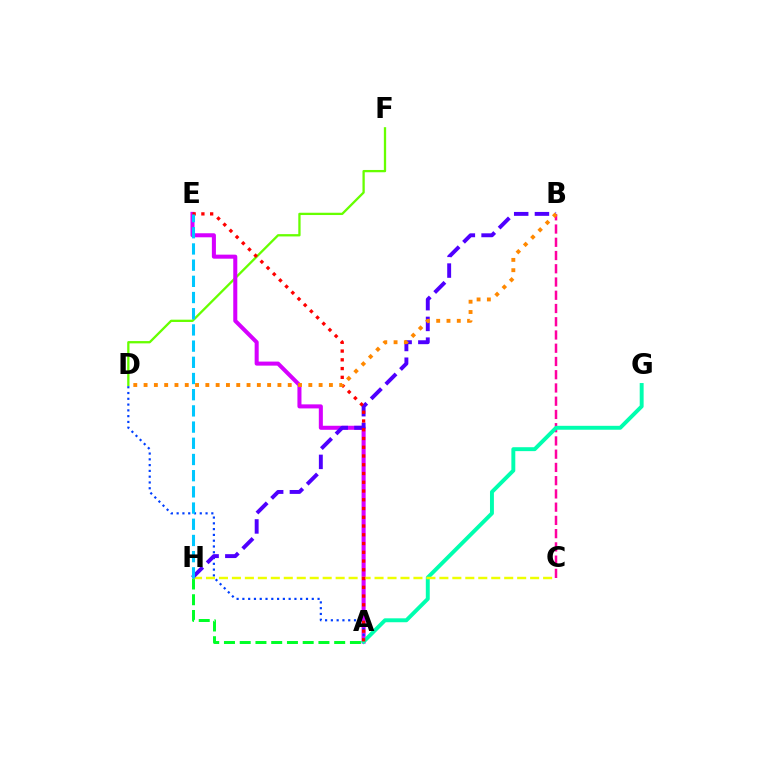{('D', 'F'): [{'color': '#66ff00', 'line_style': 'solid', 'thickness': 1.65}], ('A', 'E'): [{'color': '#d600ff', 'line_style': 'solid', 'thickness': 2.91}, {'color': '#ff0000', 'line_style': 'dotted', 'thickness': 2.38}], ('A', 'D'): [{'color': '#003fff', 'line_style': 'dotted', 'thickness': 1.57}], ('A', 'H'): [{'color': '#00ff27', 'line_style': 'dashed', 'thickness': 2.14}], ('B', 'C'): [{'color': '#ff00a0', 'line_style': 'dashed', 'thickness': 1.8}], ('A', 'G'): [{'color': '#00ffaf', 'line_style': 'solid', 'thickness': 2.82}], ('C', 'H'): [{'color': '#eeff00', 'line_style': 'dashed', 'thickness': 1.76}], ('B', 'H'): [{'color': '#4f00ff', 'line_style': 'dashed', 'thickness': 2.82}], ('E', 'H'): [{'color': '#00c7ff', 'line_style': 'dashed', 'thickness': 2.2}], ('B', 'D'): [{'color': '#ff8800', 'line_style': 'dotted', 'thickness': 2.8}]}